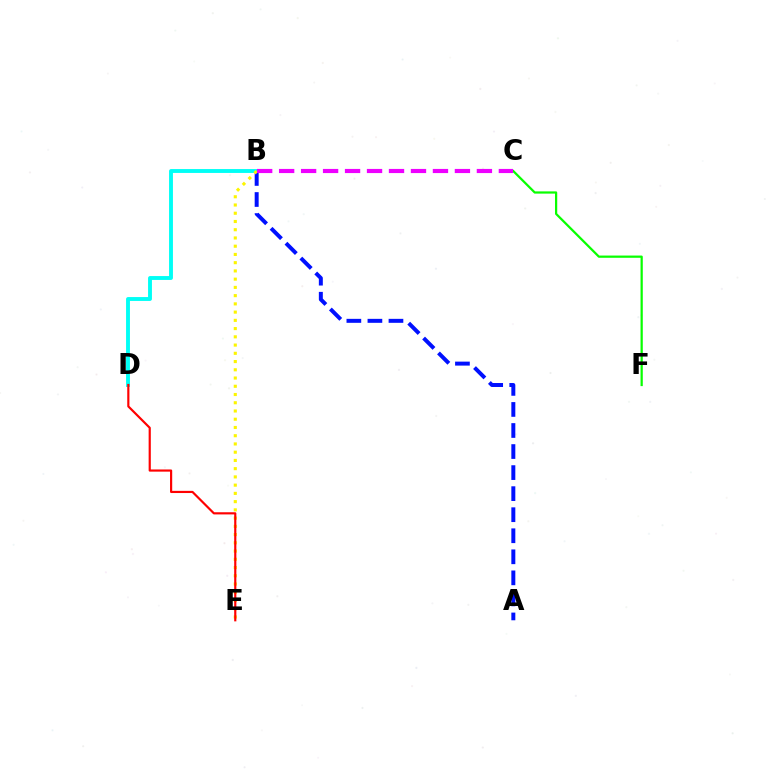{('A', 'B'): [{'color': '#0010ff', 'line_style': 'dashed', 'thickness': 2.86}], ('B', 'D'): [{'color': '#00fff6', 'line_style': 'solid', 'thickness': 2.8}], ('B', 'E'): [{'color': '#fcf500', 'line_style': 'dotted', 'thickness': 2.24}], ('D', 'E'): [{'color': '#ff0000', 'line_style': 'solid', 'thickness': 1.56}], ('C', 'F'): [{'color': '#08ff00', 'line_style': 'solid', 'thickness': 1.61}], ('B', 'C'): [{'color': '#ee00ff', 'line_style': 'dashed', 'thickness': 2.99}]}